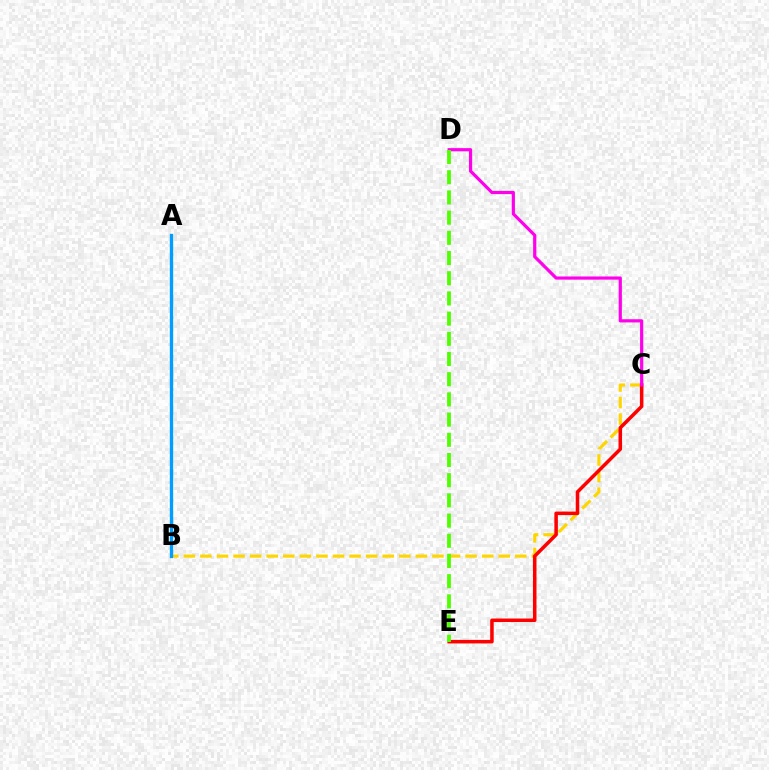{('B', 'C'): [{'color': '#ffd500', 'line_style': 'dashed', 'thickness': 2.25}], ('C', 'E'): [{'color': '#ff0000', 'line_style': 'solid', 'thickness': 2.54}], ('A', 'B'): [{'color': '#3700ff', 'line_style': 'dotted', 'thickness': 1.83}, {'color': '#00ff86', 'line_style': 'dotted', 'thickness': 1.83}, {'color': '#009eff', 'line_style': 'solid', 'thickness': 2.41}], ('C', 'D'): [{'color': '#ff00ed', 'line_style': 'solid', 'thickness': 2.3}], ('D', 'E'): [{'color': '#4fff00', 'line_style': 'dashed', 'thickness': 2.74}]}